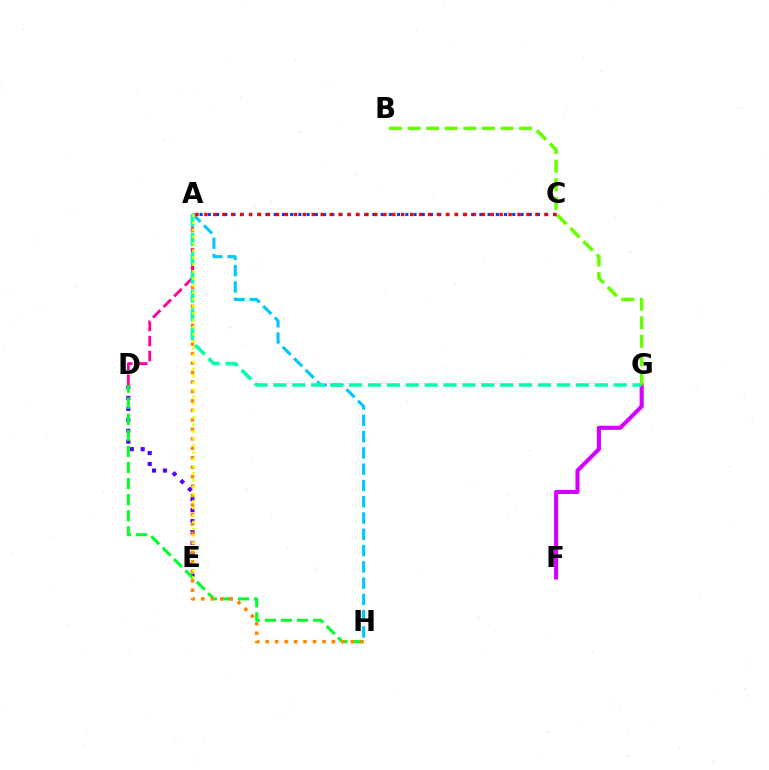{('D', 'E'): [{'color': '#4f00ff', 'line_style': 'dotted', 'thickness': 2.97}], ('D', 'H'): [{'color': '#00ff27', 'line_style': 'dashed', 'thickness': 2.18}], ('F', 'G'): [{'color': '#d600ff', 'line_style': 'solid', 'thickness': 2.96}], ('A', 'C'): [{'color': '#003fff', 'line_style': 'dotted', 'thickness': 2.24}, {'color': '#ff0000', 'line_style': 'dotted', 'thickness': 2.43}], ('A', 'H'): [{'color': '#00c7ff', 'line_style': 'dashed', 'thickness': 2.21}, {'color': '#ff8800', 'line_style': 'dotted', 'thickness': 2.57}], ('A', 'D'): [{'color': '#ff00a0', 'line_style': 'dashed', 'thickness': 2.04}], ('A', 'G'): [{'color': '#00ffaf', 'line_style': 'dashed', 'thickness': 2.57}], ('A', 'E'): [{'color': '#eeff00', 'line_style': 'dotted', 'thickness': 1.89}], ('B', 'G'): [{'color': '#66ff00', 'line_style': 'dashed', 'thickness': 2.53}]}